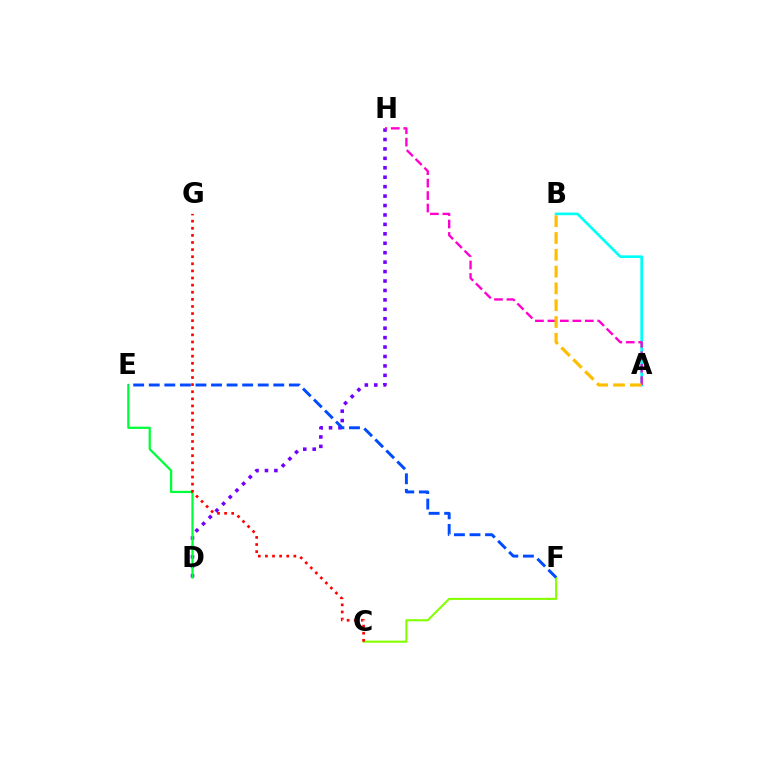{('D', 'H'): [{'color': '#7200ff', 'line_style': 'dotted', 'thickness': 2.56}], ('A', 'B'): [{'color': '#00fff6', 'line_style': 'solid', 'thickness': 1.92}, {'color': '#ffbd00', 'line_style': 'dashed', 'thickness': 2.28}], ('A', 'H'): [{'color': '#ff00cf', 'line_style': 'dashed', 'thickness': 1.69}], ('D', 'E'): [{'color': '#00ff39', 'line_style': 'solid', 'thickness': 1.62}], ('C', 'F'): [{'color': '#84ff00', 'line_style': 'solid', 'thickness': 1.52}], ('C', 'G'): [{'color': '#ff0000', 'line_style': 'dotted', 'thickness': 1.93}], ('E', 'F'): [{'color': '#004bff', 'line_style': 'dashed', 'thickness': 2.11}]}